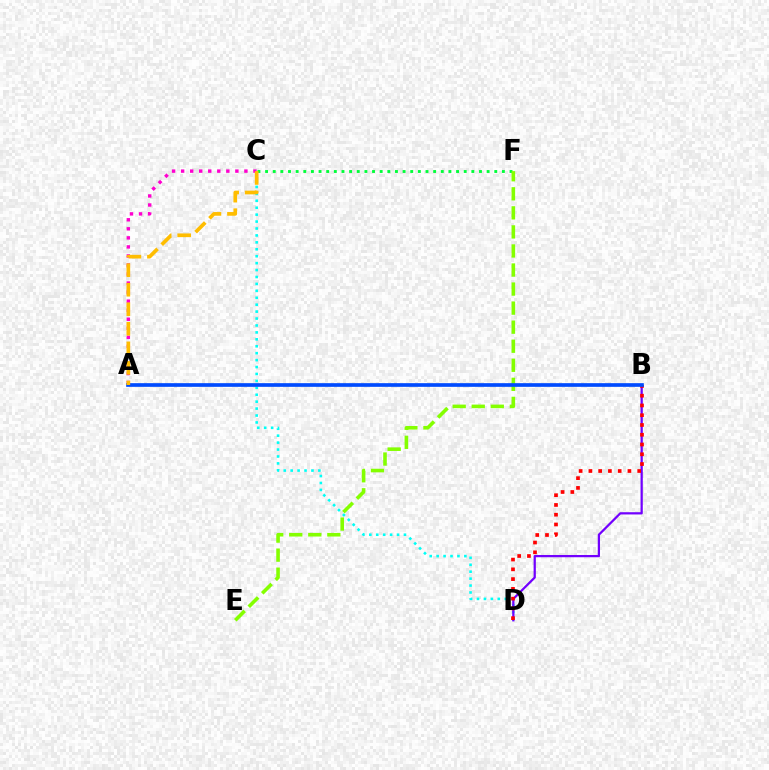{('C', 'D'): [{'color': '#00fff6', 'line_style': 'dotted', 'thickness': 1.88}], ('C', 'F'): [{'color': '#00ff39', 'line_style': 'dotted', 'thickness': 2.08}], ('A', 'C'): [{'color': '#ff00cf', 'line_style': 'dotted', 'thickness': 2.46}, {'color': '#ffbd00', 'line_style': 'dashed', 'thickness': 2.66}], ('B', 'D'): [{'color': '#7200ff', 'line_style': 'solid', 'thickness': 1.61}, {'color': '#ff0000', 'line_style': 'dotted', 'thickness': 2.65}], ('E', 'F'): [{'color': '#84ff00', 'line_style': 'dashed', 'thickness': 2.59}], ('A', 'B'): [{'color': '#004bff', 'line_style': 'solid', 'thickness': 2.65}]}